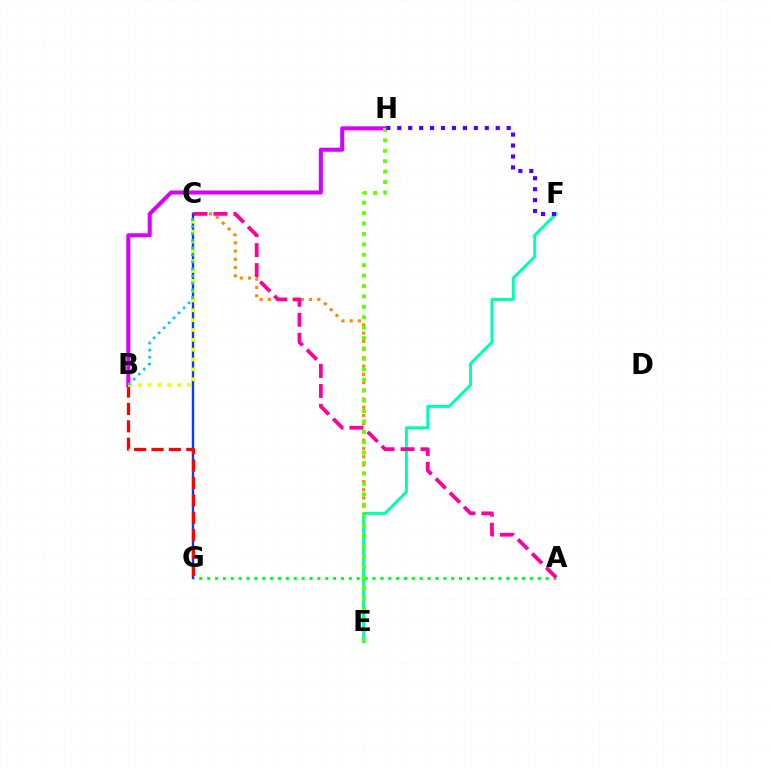{('C', 'E'): [{'color': '#ff8800', 'line_style': 'dotted', 'thickness': 2.24}], ('B', 'H'): [{'color': '#d600ff', 'line_style': 'solid', 'thickness': 2.92}], ('E', 'F'): [{'color': '#00ffaf', 'line_style': 'solid', 'thickness': 2.14}], ('A', 'G'): [{'color': '#00ff27', 'line_style': 'dotted', 'thickness': 2.14}], ('E', 'H'): [{'color': '#66ff00', 'line_style': 'dotted', 'thickness': 2.83}], ('A', 'C'): [{'color': '#ff00a0', 'line_style': 'dashed', 'thickness': 2.71}], ('C', 'G'): [{'color': '#003fff', 'line_style': 'solid', 'thickness': 1.72}], ('B', 'G'): [{'color': '#ff0000', 'line_style': 'dashed', 'thickness': 2.36}], ('F', 'H'): [{'color': '#4f00ff', 'line_style': 'dotted', 'thickness': 2.97}], ('B', 'C'): [{'color': '#eeff00', 'line_style': 'dotted', 'thickness': 2.67}, {'color': '#00c7ff', 'line_style': 'dotted', 'thickness': 1.92}]}